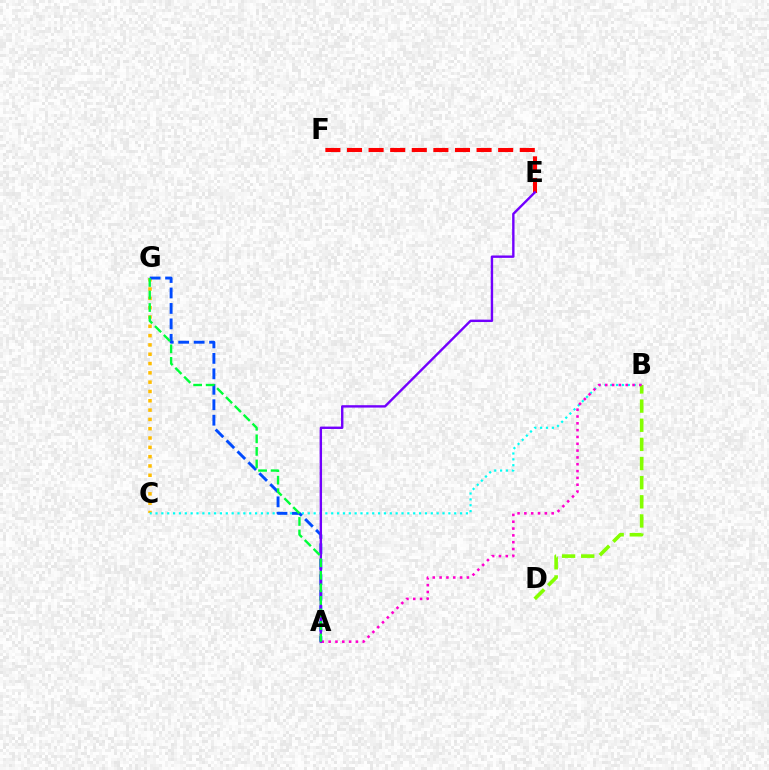{('C', 'G'): [{'color': '#ffbd00', 'line_style': 'dotted', 'thickness': 2.53}], ('E', 'F'): [{'color': '#ff0000', 'line_style': 'dashed', 'thickness': 2.93}], ('B', 'C'): [{'color': '#00fff6', 'line_style': 'dotted', 'thickness': 1.59}], ('B', 'D'): [{'color': '#84ff00', 'line_style': 'dashed', 'thickness': 2.6}], ('A', 'B'): [{'color': '#ff00cf', 'line_style': 'dotted', 'thickness': 1.85}], ('A', 'G'): [{'color': '#004bff', 'line_style': 'dashed', 'thickness': 2.1}, {'color': '#00ff39', 'line_style': 'dashed', 'thickness': 1.7}], ('A', 'E'): [{'color': '#7200ff', 'line_style': 'solid', 'thickness': 1.72}]}